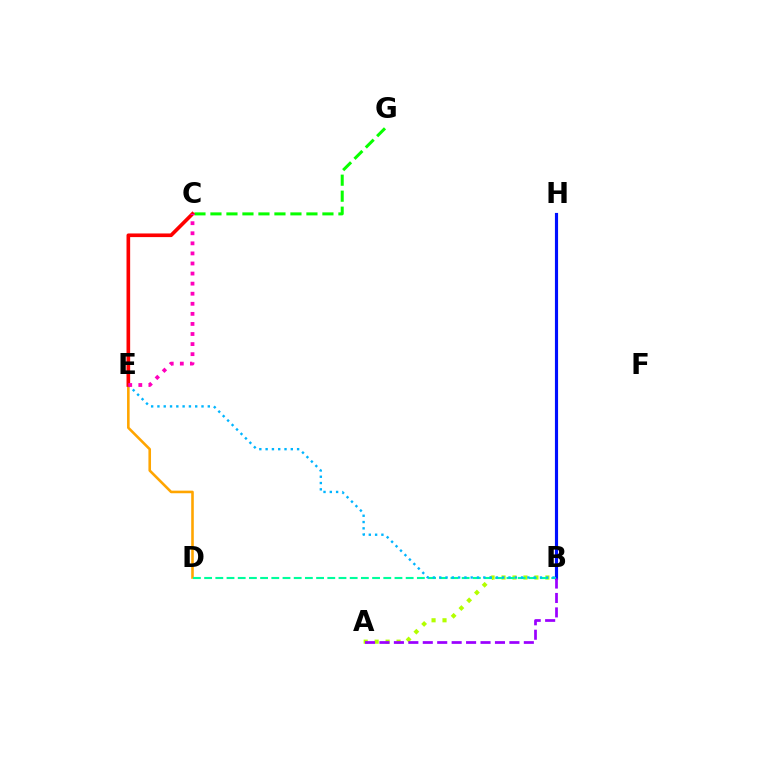{('B', 'H'): [{'color': '#0010ff', 'line_style': 'solid', 'thickness': 2.27}], ('D', 'E'): [{'color': '#ffa500', 'line_style': 'solid', 'thickness': 1.87}], ('A', 'B'): [{'color': '#b3ff00', 'line_style': 'dotted', 'thickness': 2.98}, {'color': '#9b00ff', 'line_style': 'dashed', 'thickness': 1.96}], ('C', 'G'): [{'color': '#08ff00', 'line_style': 'dashed', 'thickness': 2.17}], ('B', 'D'): [{'color': '#00ff9d', 'line_style': 'dashed', 'thickness': 1.52}], ('B', 'E'): [{'color': '#00b5ff', 'line_style': 'dotted', 'thickness': 1.71}], ('C', 'E'): [{'color': '#ff0000', 'line_style': 'solid', 'thickness': 2.62}, {'color': '#ff00bd', 'line_style': 'dotted', 'thickness': 2.74}]}